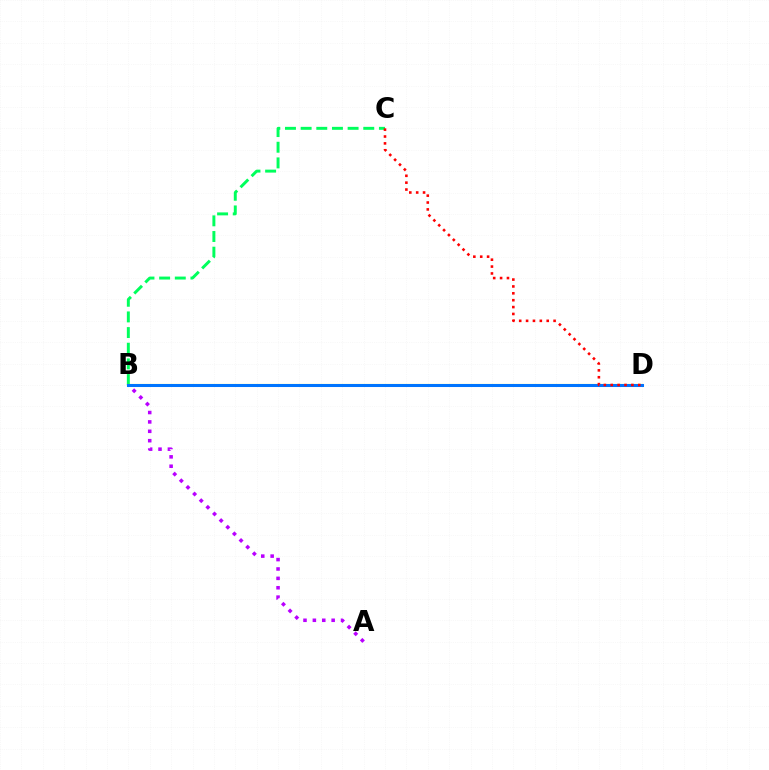{('A', 'B'): [{'color': '#b900ff', 'line_style': 'dotted', 'thickness': 2.55}], ('B', 'C'): [{'color': '#00ff5c', 'line_style': 'dashed', 'thickness': 2.13}], ('B', 'D'): [{'color': '#d1ff00', 'line_style': 'solid', 'thickness': 1.53}, {'color': '#0074ff', 'line_style': 'solid', 'thickness': 2.19}], ('C', 'D'): [{'color': '#ff0000', 'line_style': 'dotted', 'thickness': 1.87}]}